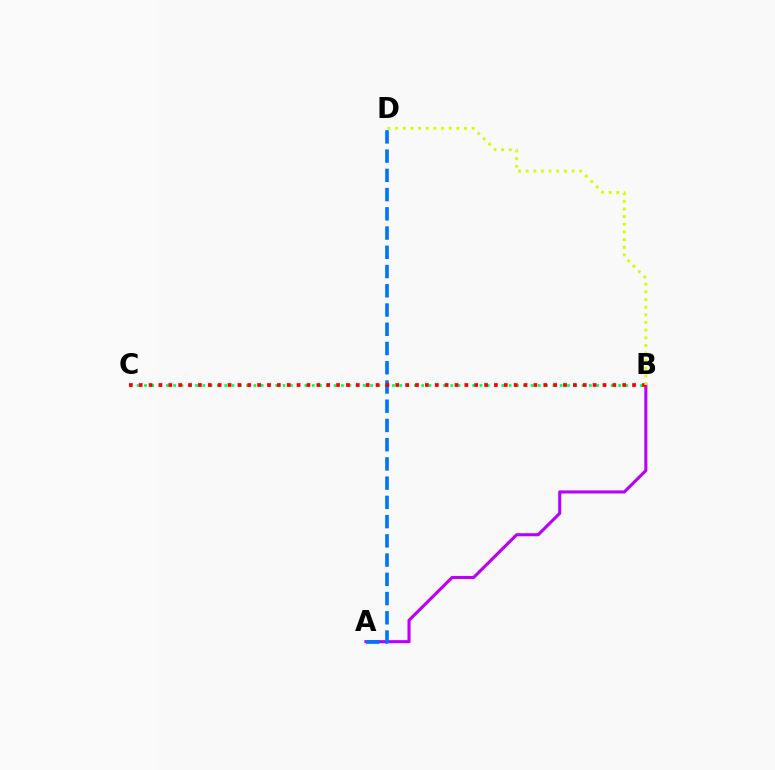{('A', 'B'): [{'color': '#b900ff', 'line_style': 'solid', 'thickness': 2.22}], ('B', 'C'): [{'color': '#00ff5c', 'line_style': 'dotted', 'thickness': 1.98}, {'color': '#ff0000', 'line_style': 'dotted', 'thickness': 2.68}], ('A', 'D'): [{'color': '#0074ff', 'line_style': 'dashed', 'thickness': 2.61}], ('B', 'D'): [{'color': '#d1ff00', 'line_style': 'dotted', 'thickness': 2.08}]}